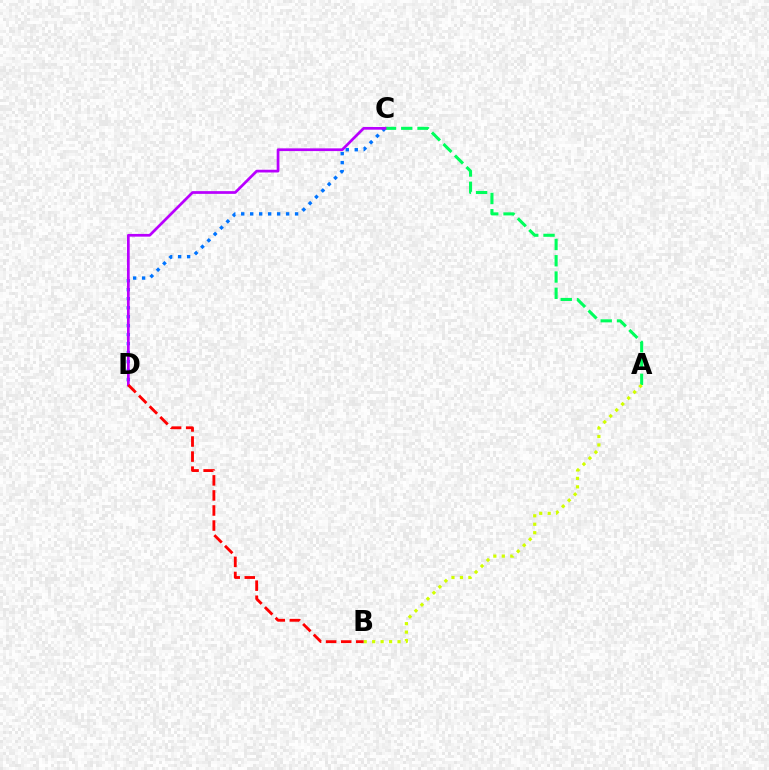{('C', 'D'): [{'color': '#0074ff', 'line_style': 'dotted', 'thickness': 2.44}, {'color': '#b900ff', 'line_style': 'solid', 'thickness': 1.96}], ('A', 'C'): [{'color': '#00ff5c', 'line_style': 'dashed', 'thickness': 2.21}], ('A', 'B'): [{'color': '#d1ff00', 'line_style': 'dotted', 'thickness': 2.3}], ('B', 'D'): [{'color': '#ff0000', 'line_style': 'dashed', 'thickness': 2.05}]}